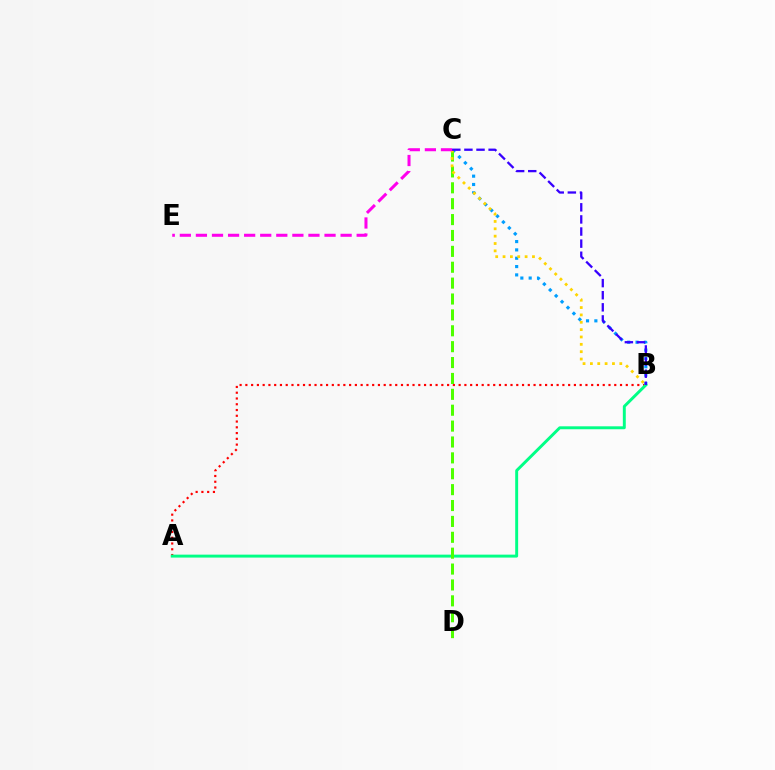{('A', 'B'): [{'color': '#ff0000', 'line_style': 'dotted', 'thickness': 1.57}, {'color': '#00ff86', 'line_style': 'solid', 'thickness': 2.12}], ('B', 'C'): [{'color': '#009eff', 'line_style': 'dotted', 'thickness': 2.26}, {'color': '#ffd500', 'line_style': 'dotted', 'thickness': 2.0}, {'color': '#3700ff', 'line_style': 'dashed', 'thickness': 1.64}], ('C', 'D'): [{'color': '#4fff00', 'line_style': 'dashed', 'thickness': 2.16}], ('C', 'E'): [{'color': '#ff00ed', 'line_style': 'dashed', 'thickness': 2.18}]}